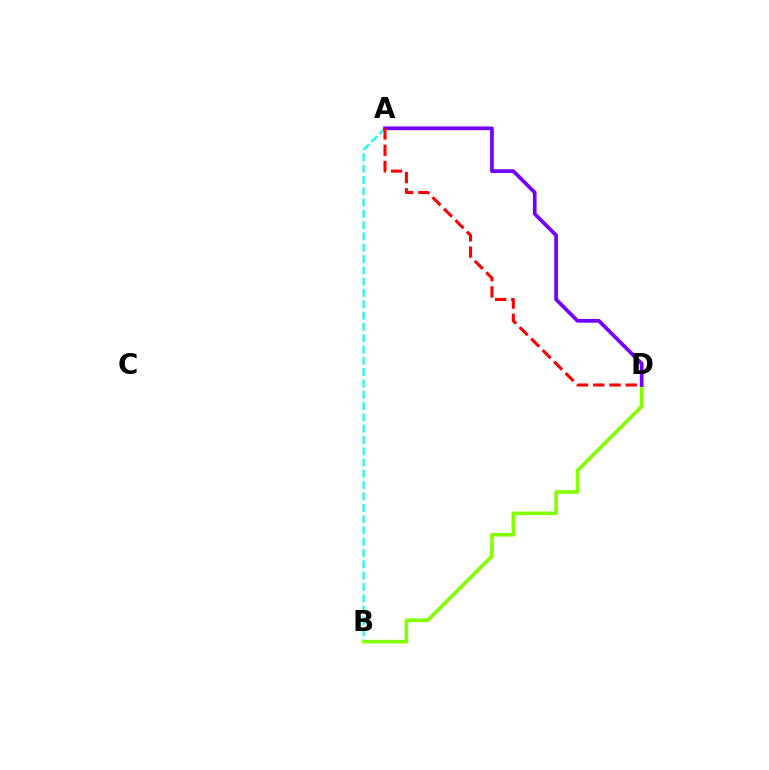{('A', 'B'): [{'color': '#00fff6', 'line_style': 'dashed', 'thickness': 1.54}], ('B', 'D'): [{'color': '#84ff00', 'line_style': 'solid', 'thickness': 2.62}], ('A', 'D'): [{'color': '#7200ff', 'line_style': 'solid', 'thickness': 2.67}, {'color': '#ff0000', 'line_style': 'dashed', 'thickness': 2.21}]}